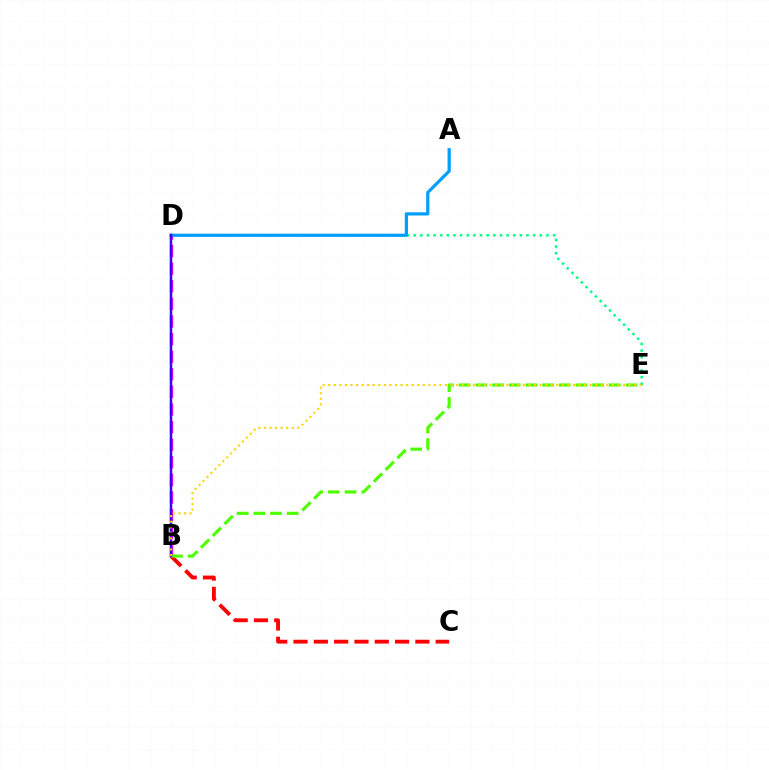{('B', 'C'): [{'color': '#ff0000', 'line_style': 'dashed', 'thickness': 2.76}], ('B', 'D'): [{'color': '#ff00ed', 'line_style': 'dashed', 'thickness': 2.39}, {'color': '#3700ff', 'line_style': 'solid', 'thickness': 1.79}], ('D', 'E'): [{'color': '#00ff86', 'line_style': 'dotted', 'thickness': 1.8}], ('B', 'E'): [{'color': '#4fff00', 'line_style': 'dashed', 'thickness': 2.27}, {'color': '#ffd500', 'line_style': 'dotted', 'thickness': 1.51}], ('A', 'D'): [{'color': '#009eff', 'line_style': 'solid', 'thickness': 2.31}]}